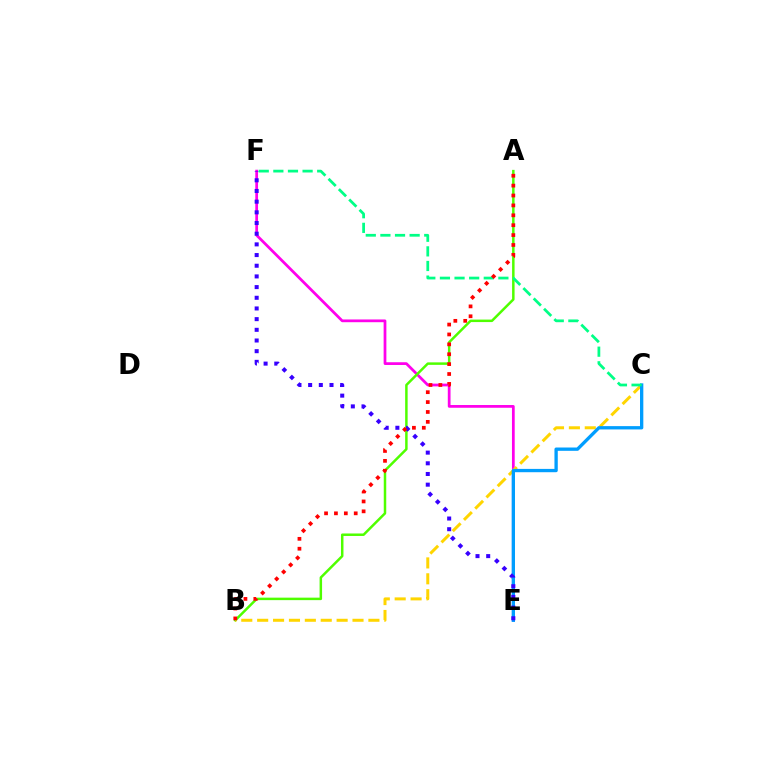{('E', 'F'): [{'color': '#ff00ed', 'line_style': 'solid', 'thickness': 1.98}, {'color': '#3700ff', 'line_style': 'dotted', 'thickness': 2.9}], ('A', 'B'): [{'color': '#4fff00', 'line_style': 'solid', 'thickness': 1.79}, {'color': '#ff0000', 'line_style': 'dotted', 'thickness': 2.69}], ('B', 'C'): [{'color': '#ffd500', 'line_style': 'dashed', 'thickness': 2.16}], ('C', 'E'): [{'color': '#009eff', 'line_style': 'solid', 'thickness': 2.39}], ('C', 'F'): [{'color': '#00ff86', 'line_style': 'dashed', 'thickness': 1.99}]}